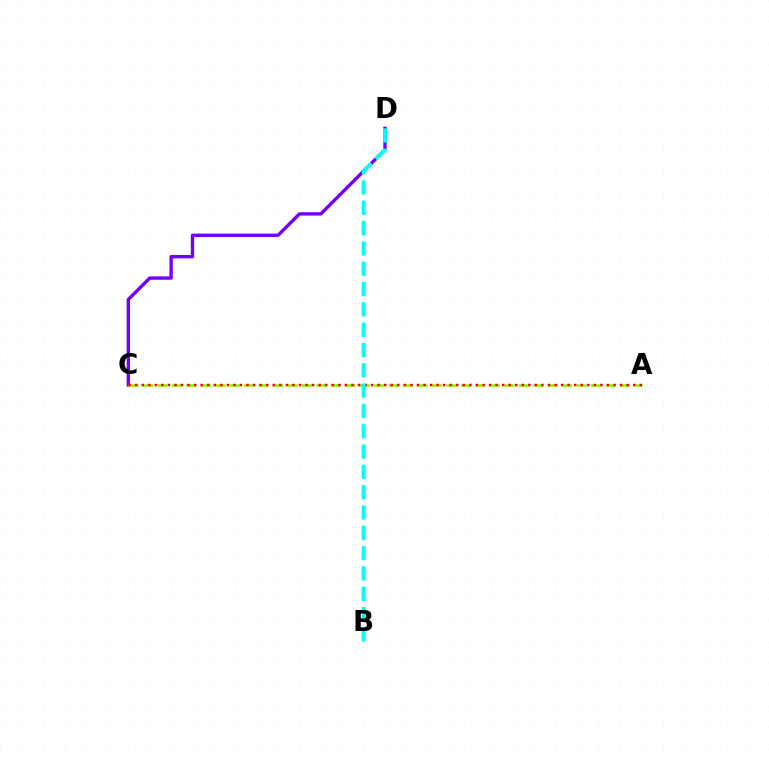{('C', 'D'): [{'color': '#7200ff', 'line_style': 'solid', 'thickness': 2.43}], ('A', 'C'): [{'color': '#84ff00', 'line_style': 'dashed', 'thickness': 1.96}, {'color': '#ff0000', 'line_style': 'dotted', 'thickness': 1.78}], ('B', 'D'): [{'color': '#00fff6', 'line_style': 'dashed', 'thickness': 2.76}]}